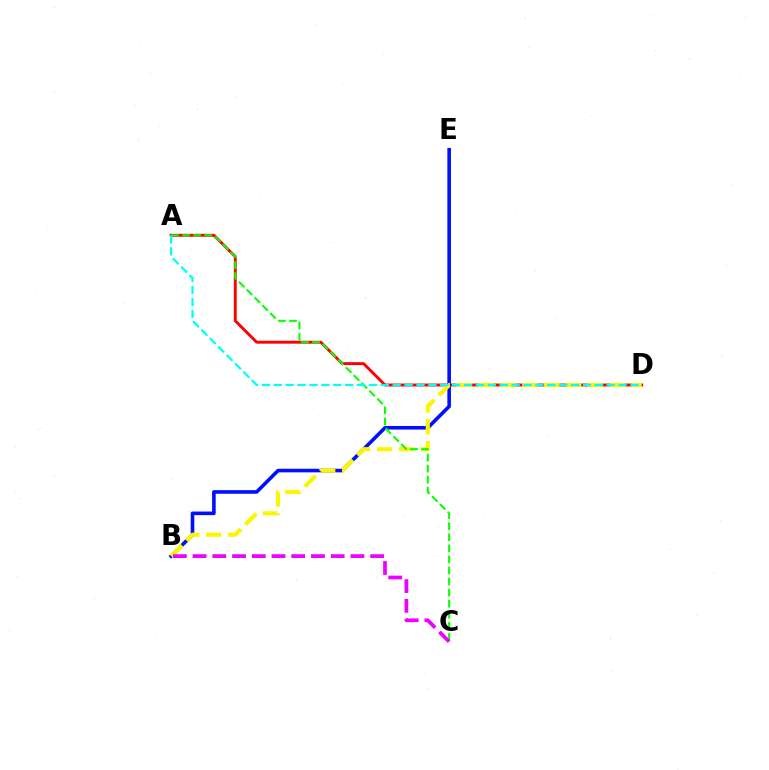{('A', 'D'): [{'color': '#ff0000', 'line_style': 'solid', 'thickness': 2.1}, {'color': '#00fff6', 'line_style': 'dashed', 'thickness': 1.62}], ('B', 'E'): [{'color': '#0010ff', 'line_style': 'solid', 'thickness': 2.59}], ('B', 'D'): [{'color': '#fcf500', 'line_style': 'dashed', 'thickness': 2.97}], ('A', 'C'): [{'color': '#08ff00', 'line_style': 'dashed', 'thickness': 1.5}], ('B', 'C'): [{'color': '#ee00ff', 'line_style': 'dashed', 'thickness': 2.68}]}